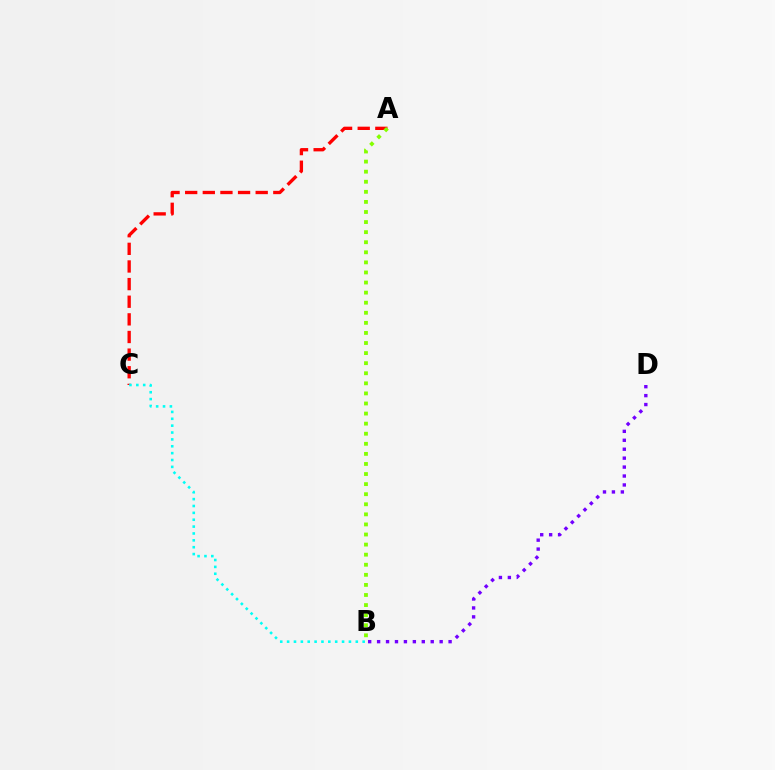{('A', 'C'): [{'color': '#ff0000', 'line_style': 'dashed', 'thickness': 2.4}], ('B', 'D'): [{'color': '#7200ff', 'line_style': 'dotted', 'thickness': 2.43}], ('B', 'C'): [{'color': '#00fff6', 'line_style': 'dotted', 'thickness': 1.87}], ('A', 'B'): [{'color': '#84ff00', 'line_style': 'dotted', 'thickness': 2.74}]}